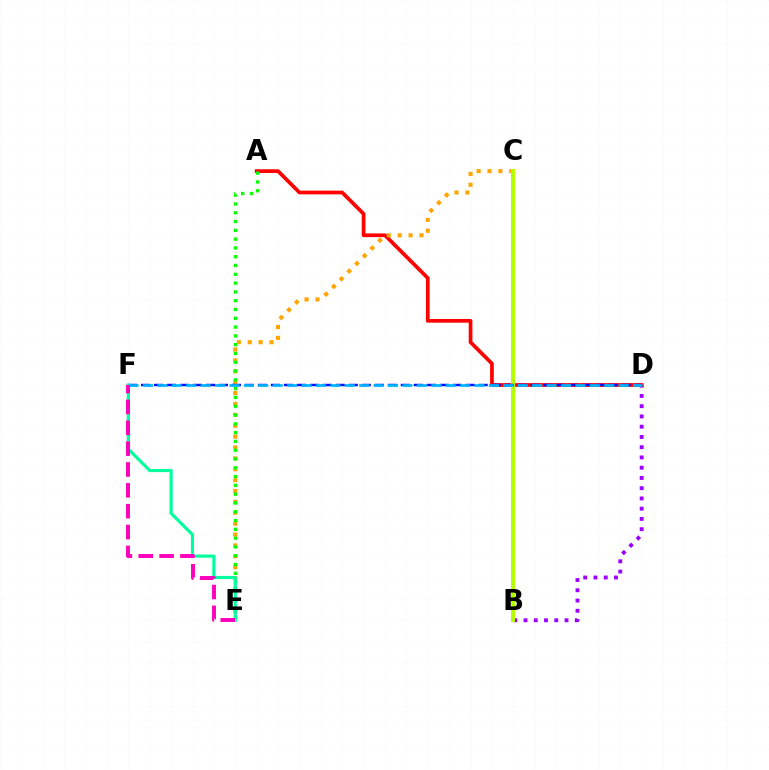{('B', 'D'): [{'color': '#9b00ff', 'line_style': 'dotted', 'thickness': 2.78}], ('A', 'D'): [{'color': '#ff0000', 'line_style': 'solid', 'thickness': 2.68}], ('C', 'E'): [{'color': '#ffa500', 'line_style': 'dotted', 'thickness': 2.96}], ('B', 'C'): [{'color': '#b3ff00', 'line_style': 'solid', 'thickness': 2.89}], ('D', 'F'): [{'color': '#0010ff', 'line_style': 'dashed', 'thickness': 1.76}, {'color': '#00b5ff', 'line_style': 'dashed', 'thickness': 1.96}], ('A', 'E'): [{'color': '#08ff00', 'line_style': 'dotted', 'thickness': 2.39}], ('E', 'F'): [{'color': '#00ff9d', 'line_style': 'solid', 'thickness': 2.26}, {'color': '#ff00bd', 'line_style': 'dashed', 'thickness': 2.83}]}